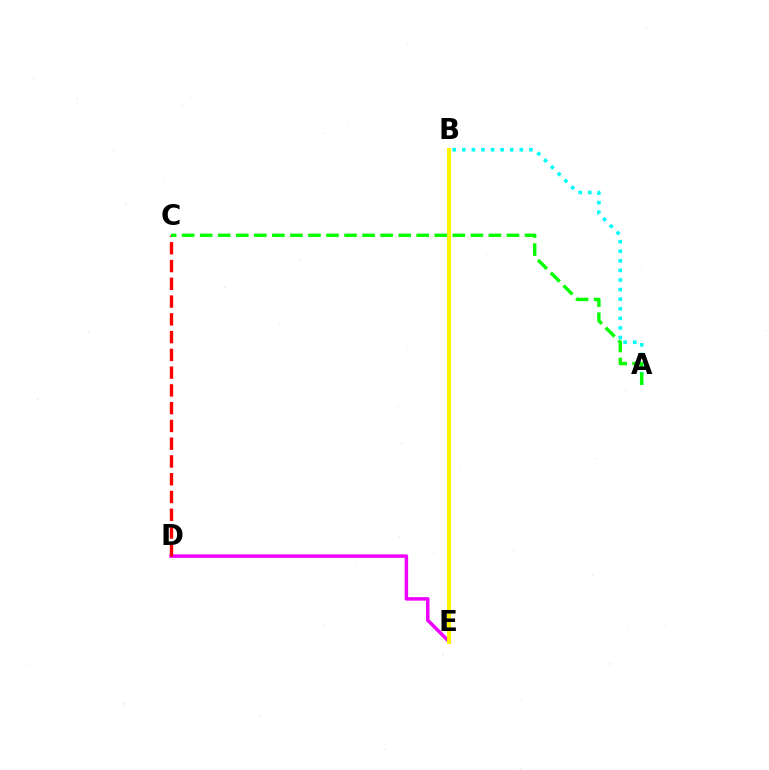{('B', 'E'): [{'color': '#0010ff', 'line_style': 'solid', 'thickness': 2.79}, {'color': '#fcf500', 'line_style': 'solid', 'thickness': 2.92}], ('D', 'E'): [{'color': '#ee00ff', 'line_style': 'solid', 'thickness': 2.52}], ('C', 'D'): [{'color': '#ff0000', 'line_style': 'dashed', 'thickness': 2.41}], ('A', 'B'): [{'color': '#00fff6', 'line_style': 'dotted', 'thickness': 2.6}], ('A', 'C'): [{'color': '#08ff00', 'line_style': 'dashed', 'thickness': 2.45}]}